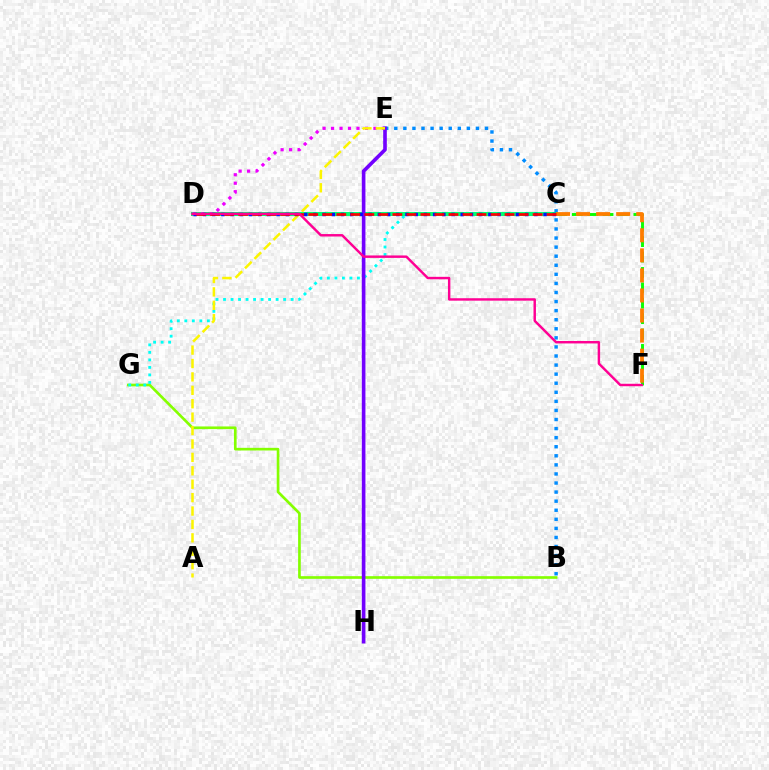{('C', 'F'): [{'color': '#08ff00', 'line_style': 'dashed', 'thickness': 2.09}, {'color': '#ff7c00', 'line_style': 'dashed', 'thickness': 2.72}], ('B', 'G'): [{'color': '#84ff00', 'line_style': 'solid', 'thickness': 1.92}], ('B', 'E'): [{'color': '#008cff', 'line_style': 'dotted', 'thickness': 2.47}], ('C', 'G'): [{'color': '#00fff6', 'line_style': 'dotted', 'thickness': 2.04}], ('C', 'D'): [{'color': '#00ff74', 'line_style': 'solid', 'thickness': 2.9}, {'color': '#0010ff', 'line_style': 'dotted', 'thickness': 2.5}, {'color': '#ff0000', 'line_style': 'dashed', 'thickness': 1.9}], ('D', 'E'): [{'color': '#ee00ff', 'line_style': 'dotted', 'thickness': 2.3}], ('E', 'H'): [{'color': '#7200ff', 'line_style': 'solid', 'thickness': 2.61}], ('A', 'E'): [{'color': '#fcf500', 'line_style': 'dashed', 'thickness': 1.82}], ('D', 'F'): [{'color': '#ff0094', 'line_style': 'solid', 'thickness': 1.76}]}